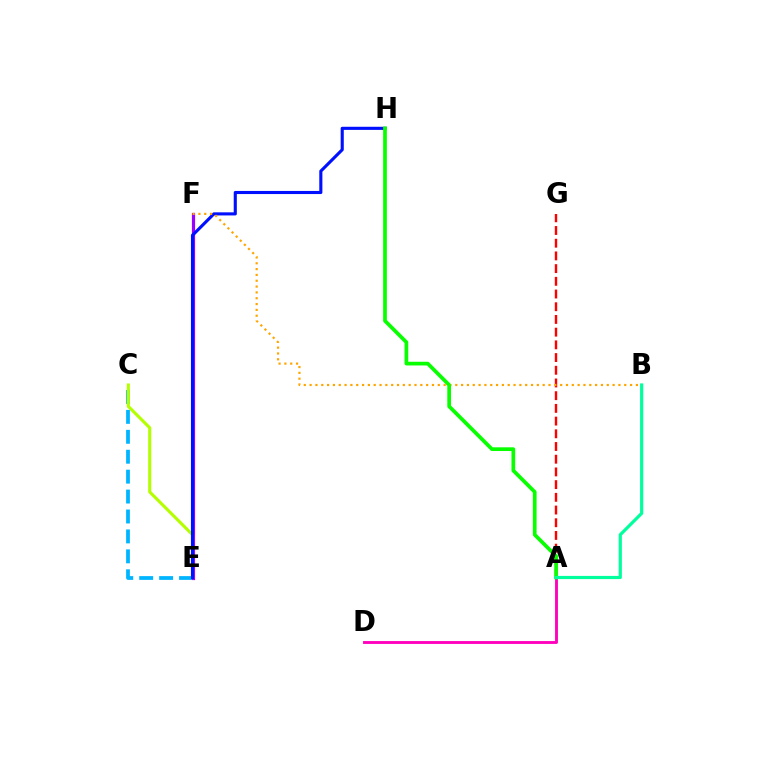{('C', 'E'): [{'color': '#00b5ff', 'line_style': 'dashed', 'thickness': 2.71}, {'color': '#b3ff00', 'line_style': 'solid', 'thickness': 2.22}], ('E', 'F'): [{'color': '#9b00ff', 'line_style': 'solid', 'thickness': 2.3}], ('A', 'D'): [{'color': '#ff00bd', 'line_style': 'solid', 'thickness': 2.06}], ('A', 'G'): [{'color': '#ff0000', 'line_style': 'dashed', 'thickness': 1.73}], ('E', 'H'): [{'color': '#0010ff', 'line_style': 'solid', 'thickness': 2.24}], ('B', 'F'): [{'color': '#ffa500', 'line_style': 'dotted', 'thickness': 1.58}], ('A', 'H'): [{'color': '#08ff00', 'line_style': 'solid', 'thickness': 2.67}], ('A', 'B'): [{'color': '#00ff9d', 'line_style': 'solid', 'thickness': 2.3}]}